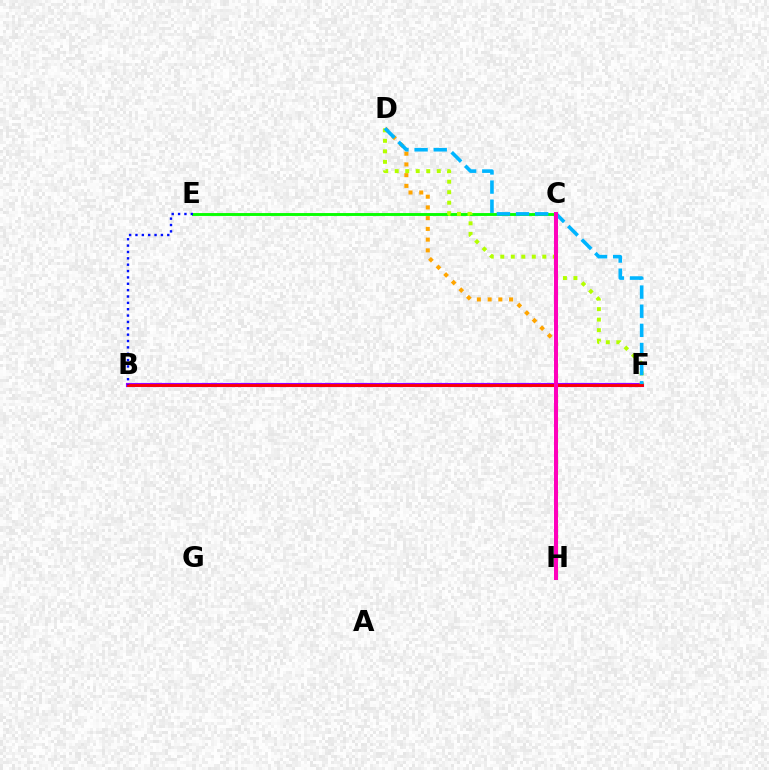{('D', 'H'): [{'color': '#ffa500', 'line_style': 'dotted', 'thickness': 2.92}], ('C', 'H'): [{'color': '#00ff9d', 'line_style': 'solid', 'thickness': 2.6}, {'color': '#ff00bd', 'line_style': 'solid', 'thickness': 2.86}], ('C', 'E'): [{'color': '#08ff00', 'line_style': 'solid', 'thickness': 2.07}], ('B', 'F'): [{'color': '#9b00ff', 'line_style': 'solid', 'thickness': 2.97}, {'color': '#ff0000', 'line_style': 'solid', 'thickness': 2.03}], ('D', 'F'): [{'color': '#b3ff00', 'line_style': 'dotted', 'thickness': 2.85}, {'color': '#00b5ff', 'line_style': 'dashed', 'thickness': 2.6}], ('B', 'E'): [{'color': '#0010ff', 'line_style': 'dotted', 'thickness': 1.73}]}